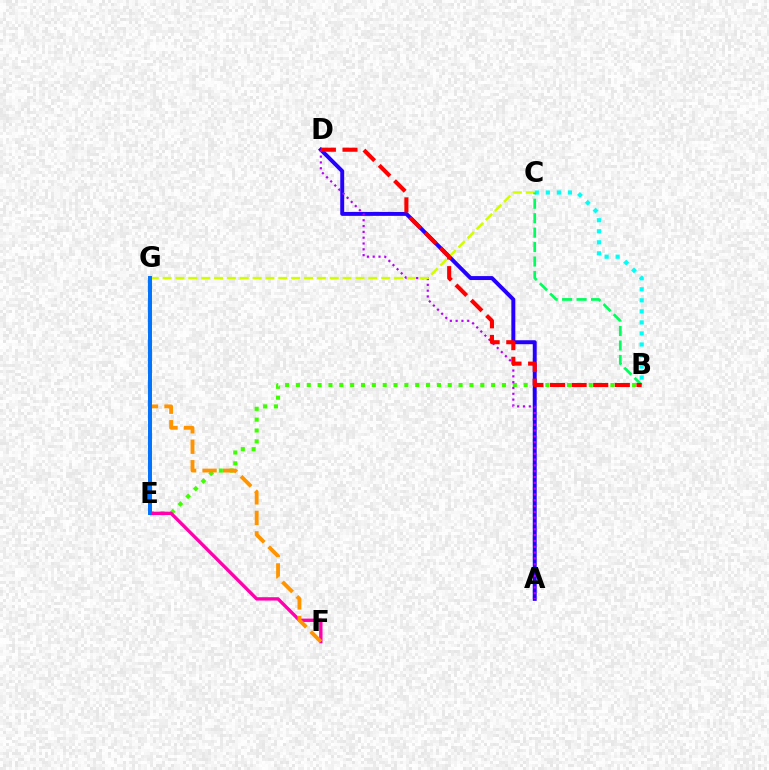{('B', 'E'): [{'color': '#3dff00', 'line_style': 'dotted', 'thickness': 2.95}], ('A', 'D'): [{'color': '#2500ff', 'line_style': 'solid', 'thickness': 2.84}, {'color': '#b900ff', 'line_style': 'dotted', 'thickness': 1.58}], ('B', 'C'): [{'color': '#00fff6', 'line_style': 'dotted', 'thickness': 3.0}, {'color': '#00ff5c', 'line_style': 'dashed', 'thickness': 1.96}], ('C', 'G'): [{'color': '#d1ff00', 'line_style': 'dashed', 'thickness': 1.75}], ('F', 'G'): [{'color': '#ff00ac', 'line_style': 'solid', 'thickness': 2.41}, {'color': '#ff9400', 'line_style': 'dashed', 'thickness': 2.78}], ('B', 'D'): [{'color': '#ff0000', 'line_style': 'dashed', 'thickness': 2.94}], ('E', 'G'): [{'color': '#0074ff', 'line_style': 'solid', 'thickness': 2.84}]}